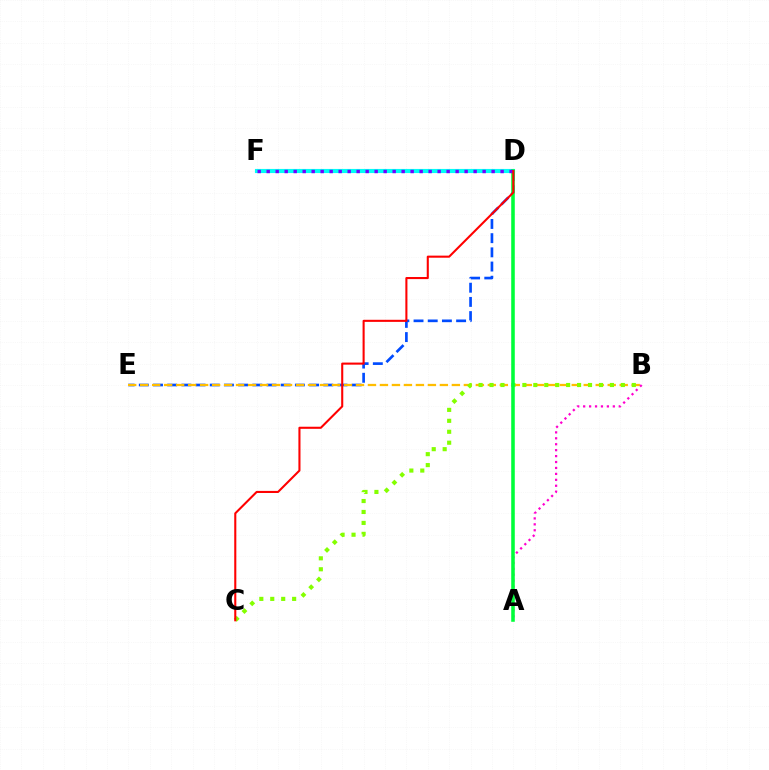{('D', 'E'): [{'color': '#004bff', 'line_style': 'dashed', 'thickness': 1.93}], ('B', 'E'): [{'color': '#ffbd00', 'line_style': 'dashed', 'thickness': 1.63}], ('B', 'C'): [{'color': '#84ff00', 'line_style': 'dotted', 'thickness': 2.97}], ('A', 'B'): [{'color': '#ff00cf', 'line_style': 'dotted', 'thickness': 1.61}], ('D', 'F'): [{'color': '#00fff6', 'line_style': 'solid', 'thickness': 2.97}, {'color': '#7200ff', 'line_style': 'dotted', 'thickness': 2.44}], ('A', 'D'): [{'color': '#00ff39', 'line_style': 'solid', 'thickness': 2.56}], ('C', 'D'): [{'color': '#ff0000', 'line_style': 'solid', 'thickness': 1.5}]}